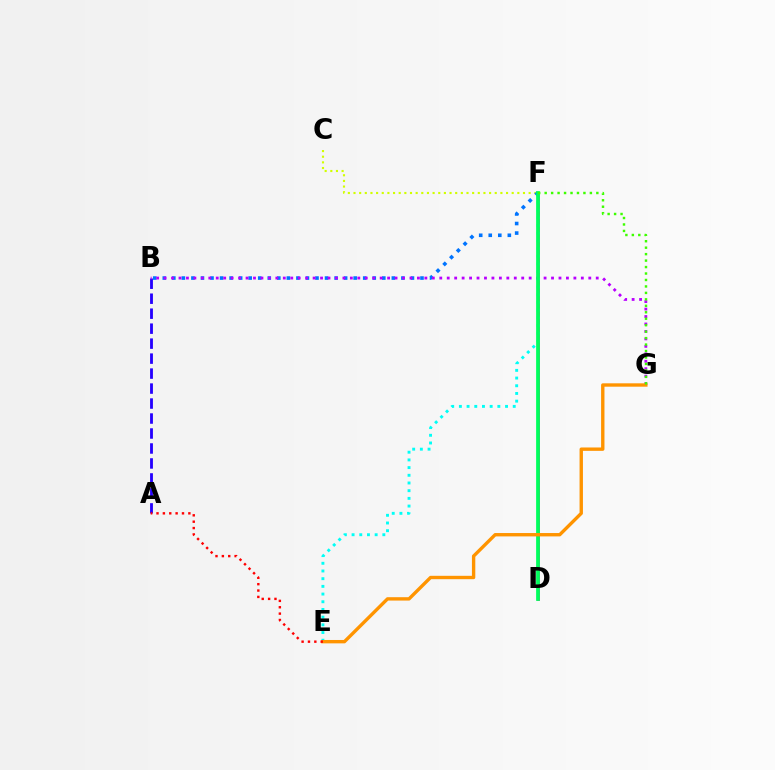{('D', 'F'): [{'color': '#ff00ac', 'line_style': 'solid', 'thickness': 1.96}, {'color': '#00ff5c', 'line_style': 'solid', 'thickness': 2.7}], ('C', 'F'): [{'color': '#d1ff00', 'line_style': 'dotted', 'thickness': 1.53}], ('B', 'F'): [{'color': '#0074ff', 'line_style': 'dotted', 'thickness': 2.59}], ('A', 'B'): [{'color': '#2500ff', 'line_style': 'dashed', 'thickness': 2.03}], ('E', 'F'): [{'color': '#00fff6', 'line_style': 'dotted', 'thickness': 2.09}], ('B', 'G'): [{'color': '#b900ff', 'line_style': 'dotted', 'thickness': 2.02}], ('E', 'G'): [{'color': '#ff9400', 'line_style': 'solid', 'thickness': 2.43}], ('F', 'G'): [{'color': '#3dff00', 'line_style': 'dotted', 'thickness': 1.75}], ('A', 'E'): [{'color': '#ff0000', 'line_style': 'dotted', 'thickness': 1.73}]}